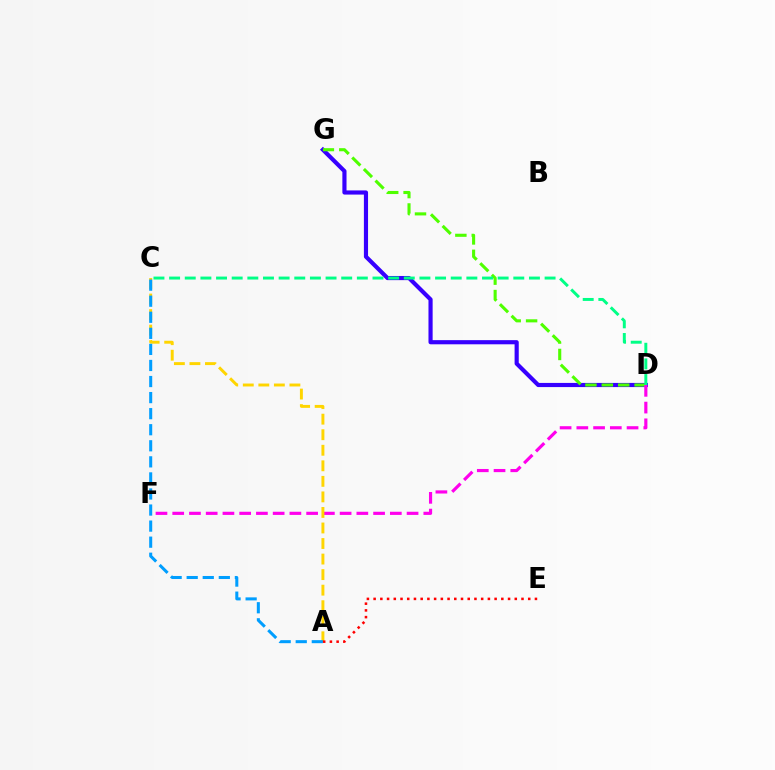{('D', 'G'): [{'color': '#3700ff', 'line_style': 'solid', 'thickness': 2.99}, {'color': '#4fff00', 'line_style': 'dashed', 'thickness': 2.23}], ('D', 'F'): [{'color': '#ff00ed', 'line_style': 'dashed', 'thickness': 2.27}], ('A', 'C'): [{'color': '#ffd500', 'line_style': 'dashed', 'thickness': 2.11}, {'color': '#009eff', 'line_style': 'dashed', 'thickness': 2.18}], ('A', 'E'): [{'color': '#ff0000', 'line_style': 'dotted', 'thickness': 1.83}], ('C', 'D'): [{'color': '#00ff86', 'line_style': 'dashed', 'thickness': 2.13}]}